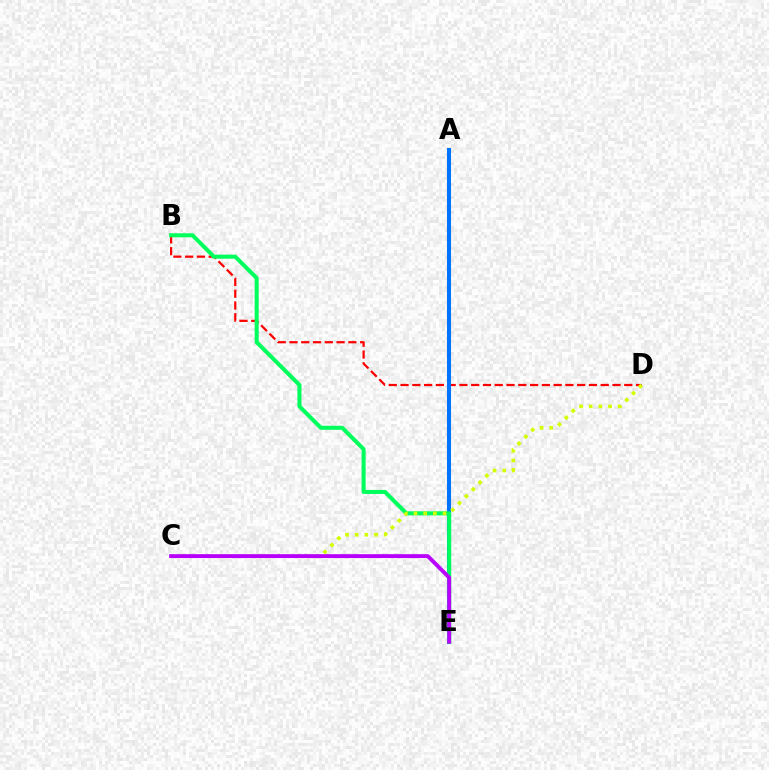{('B', 'D'): [{'color': '#ff0000', 'line_style': 'dashed', 'thickness': 1.6}], ('A', 'E'): [{'color': '#0074ff', 'line_style': 'solid', 'thickness': 2.91}], ('B', 'E'): [{'color': '#00ff5c', 'line_style': 'solid', 'thickness': 2.91}], ('C', 'D'): [{'color': '#d1ff00', 'line_style': 'dotted', 'thickness': 2.63}], ('C', 'E'): [{'color': '#b900ff', 'line_style': 'solid', 'thickness': 2.8}]}